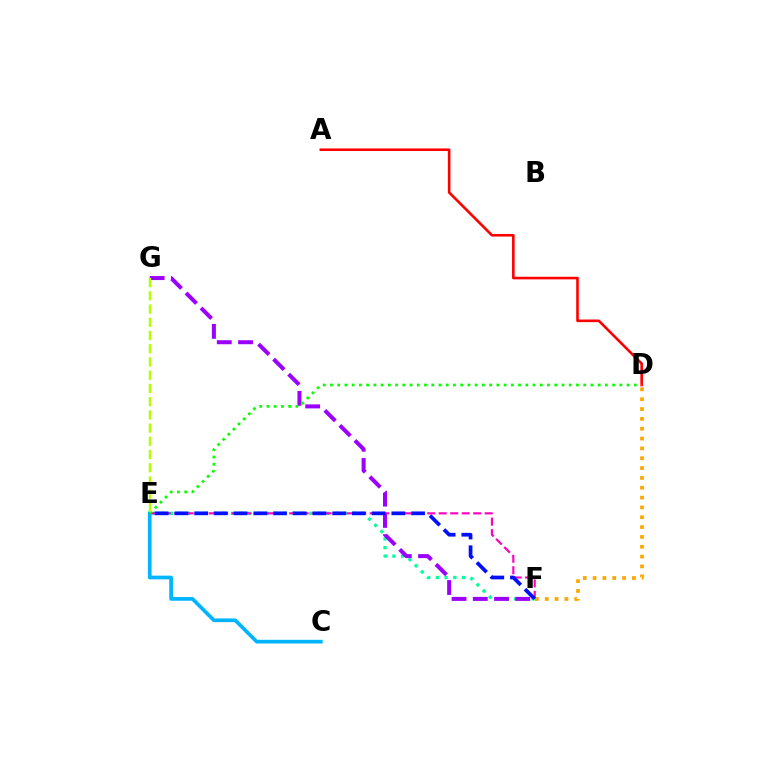{('E', 'F'): [{'color': '#00ff9d', 'line_style': 'dotted', 'thickness': 2.37}, {'color': '#ff00bd', 'line_style': 'dashed', 'thickness': 1.56}, {'color': '#0010ff', 'line_style': 'dashed', 'thickness': 2.68}], ('F', 'G'): [{'color': '#9b00ff', 'line_style': 'dashed', 'thickness': 2.89}], ('C', 'E'): [{'color': '#00b5ff', 'line_style': 'solid', 'thickness': 2.67}], ('D', 'F'): [{'color': '#ffa500', 'line_style': 'dotted', 'thickness': 2.67}], ('A', 'D'): [{'color': '#ff0000', 'line_style': 'solid', 'thickness': 1.88}], ('D', 'E'): [{'color': '#08ff00', 'line_style': 'dotted', 'thickness': 1.97}], ('E', 'G'): [{'color': '#b3ff00', 'line_style': 'dashed', 'thickness': 1.8}]}